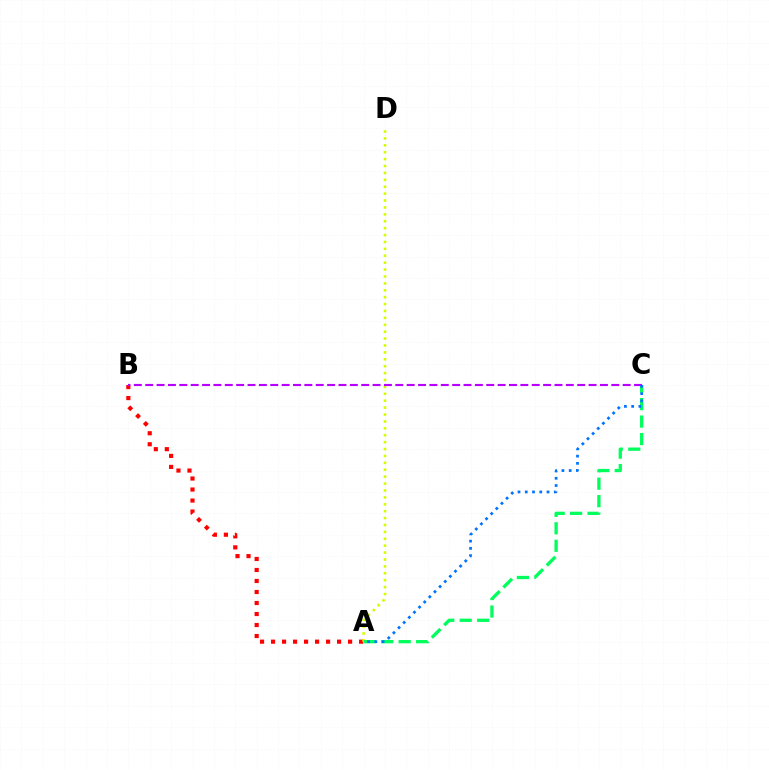{('A', 'B'): [{'color': '#ff0000', 'line_style': 'dotted', 'thickness': 2.99}], ('A', 'D'): [{'color': '#d1ff00', 'line_style': 'dotted', 'thickness': 1.88}], ('A', 'C'): [{'color': '#00ff5c', 'line_style': 'dashed', 'thickness': 2.37}, {'color': '#0074ff', 'line_style': 'dotted', 'thickness': 1.97}], ('B', 'C'): [{'color': '#b900ff', 'line_style': 'dashed', 'thickness': 1.54}]}